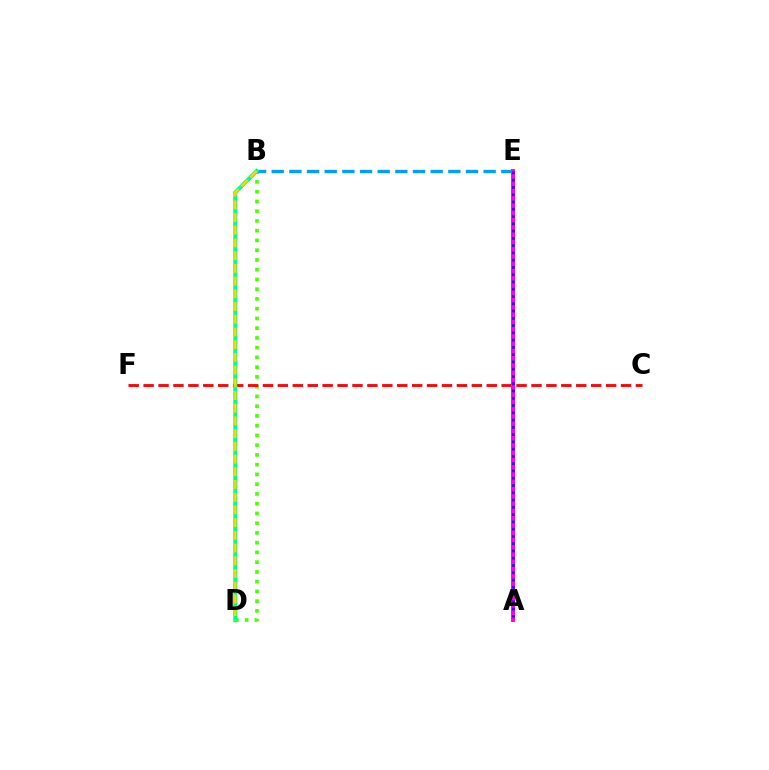{('B', 'D'): [{'color': '#4fff00', 'line_style': 'dotted', 'thickness': 2.65}, {'color': '#00ff86', 'line_style': 'solid', 'thickness': 2.88}, {'color': '#ffd500', 'line_style': 'dashed', 'thickness': 1.73}], ('C', 'F'): [{'color': '#ff0000', 'line_style': 'dashed', 'thickness': 2.03}], ('B', 'E'): [{'color': '#009eff', 'line_style': 'dashed', 'thickness': 2.4}], ('A', 'E'): [{'color': '#ff00ed', 'line_style': 'solid', 'thickness': 2.84}, {'color': '#3700ff', 'line_style': 'dotted', 'thickness': 1.98}]}